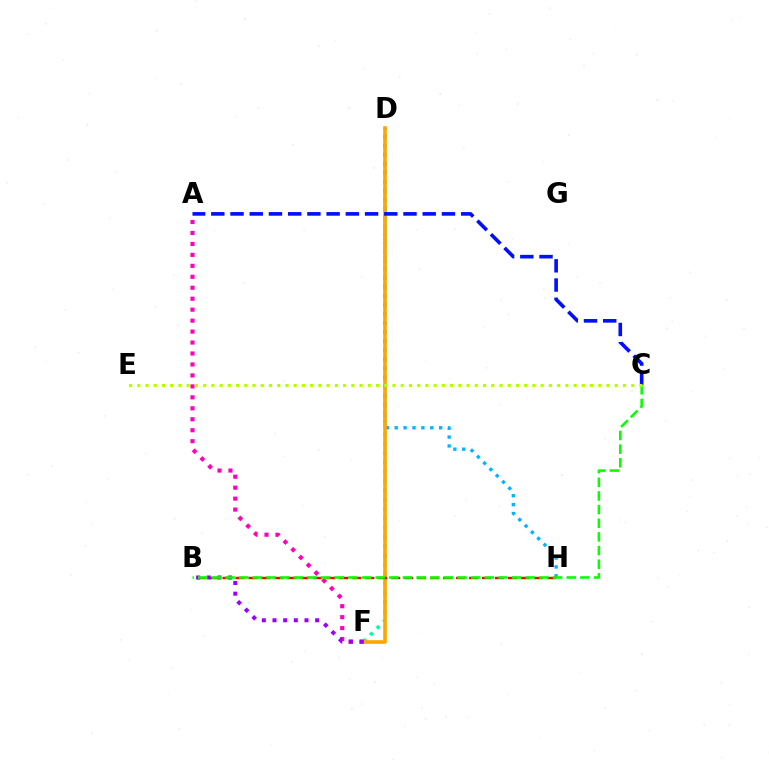{('D', 'F'): [{'color': '#00ff9d', 'line_style': 'dotted', 'thickness': 2.53}, {'color': '#ffa500', 'line_style': 'solid', 'thickness': 2.6}], ('D', 'H'): [{'color': '#00b5ff', 'line_style': 'dotted', 'thickness': 2.42}], ('A', 'F'): [{'color': '#ff00bd', 'line_style': 'dotted', 'thickness': 2.98}], ('A', 'C'): [{'color': '#0010ff', 'line_style': 'dashed', 'thickness': 2.61}], ('B', 'H'): [{'color': '#ff0000', 'line_style': 'dashed', 'thickness': 1.76}], ('B', 'F'): [{'color': '#9b00ff', 'line_style': 'dotted', 'thickness': 2.9}], ('B', 'C'): [{'color': '#08ff00', 'line_style': 'dashed', 'thickness': 1.85}], ('C', 'E'): [{'color': '#b3ff00', 'line_style': 'dotted', 'thickness': 2.24}]}